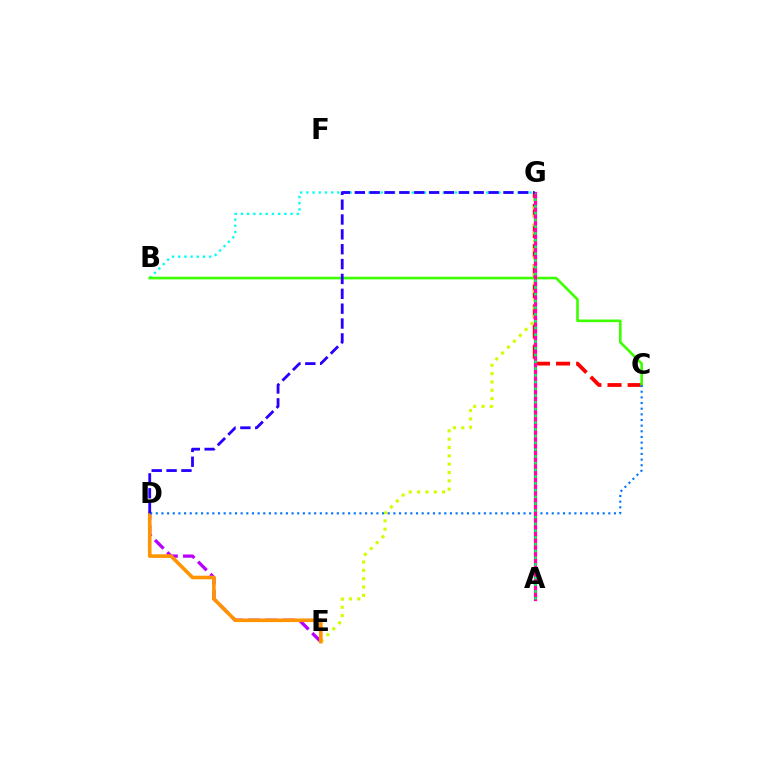{('D', 'E'): [{'color': '#b900ff', 'line_style': 'dashed', 'thickness': 2.36}, {'color': '#ff9400', 'line_style': 'solid', 'thickness': 2.6}], ('C', 'G'): [{'color': '#ff0000', 'line_style': 'dashed', 'thickness': 2.73}], ('B', 'G'): [{'color': '#00fff6', 'line_style': 'dotted', 'thickness': 1.68}], ('E', 'G'): [{'color': '#d1ff00', 'line_style': 'dotted', 'thickness': 2.26}], ('B', 'C'): [{'color': '#3dff00', 'line_style': 'solid', 'thickness': 1.9}], ('C', 'D'): [{'color': '#0074ff', 'line_style': 'dotted', 'thickness': 1.54}], ('A', 'G'): [{'color': '#ff00ac', 'line_style': 'solid', 'thickness': 2.35}, {'color': '#00ff5c', 'line_style': 'dotted', 'thickness': 1.84}], ('D', 'G'): [{'color': '#2500ff', 'line_style': 'dashed', 'thickness': 2.02}]}